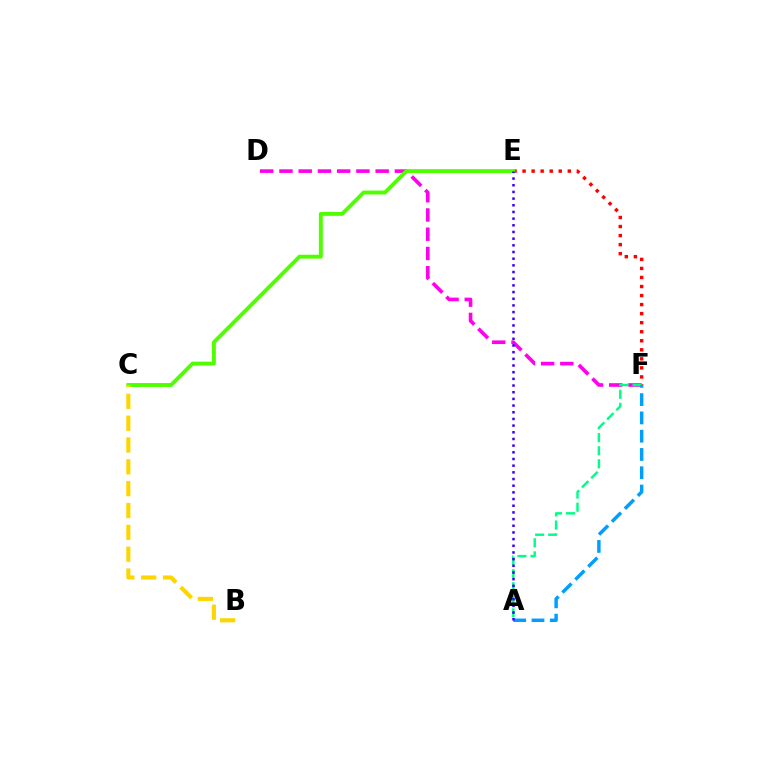{('E', 'F'): [{'color': '#ff0000', 'line_style': 'dotted', 'thickness': 2.46}], ('D', 'F'): [{'color': '#ff00ed', 'line_style': 'dashed', 'thickness': 2.61}], ('C', 'E'): [{'color': '#4fff00', 'line_style': 'solid', 'thickness': 2.8}], ('A', 'F'): [{'color': '#00ff86', 'line_style': 'dashed', 'thickness': 1.77}, {'color': '#009eff', 'line_style': 'dashed', 'thickness': 2.48}], ('B', 'C'): [{'color': '#ffd500', 'line_style': 'dashed', 'thickness': 2.97}], ('A', 'E'): [{'color': '#3700ff', 'line_style': 'dotted', 'thickness': 1.81}]}